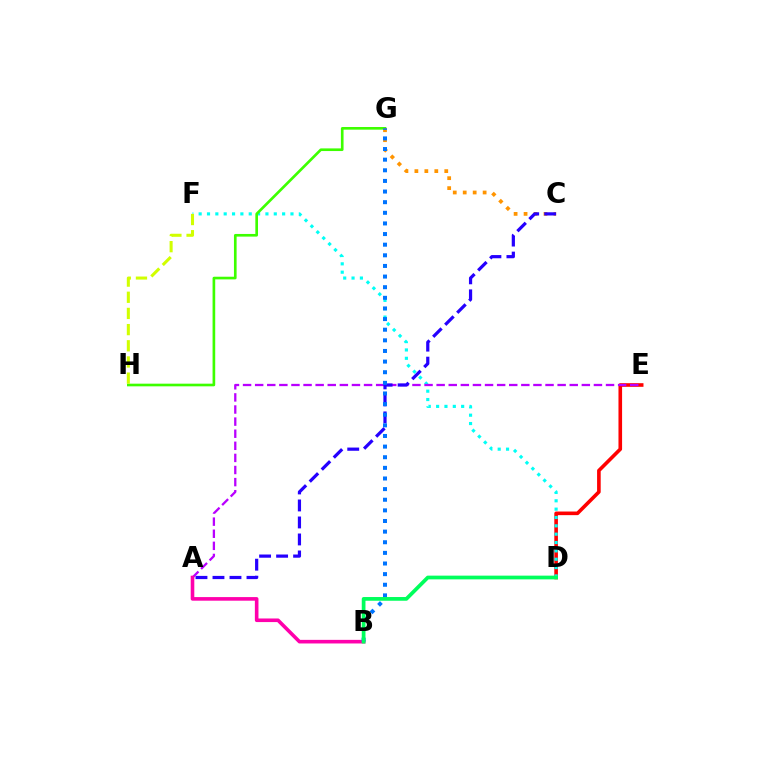{('D', 'E'): [{'color': '#ff0000', 'line_style': 'solid', 'thickness': 2.6}], ('D', 'F'): [{'color': '#00fff6', 'line_style': 'dotted', 'thickness': 2.27}], ('A', 'E'): [{'color': '#b900ff', 'line_style': 'dashed', 'thickness': 1.64}], ('G', 'H'): [{'color': '#3dff00', 'line_style': 'solid', 'thickness': 1.91}], ('C', 'G'): [{'color': '#ff9400', 'line_style': 'dotted', 'thickness': 2.71}], ('A', 'C'): [{'color': '#2500ff', 'line_style': 'dashed', 'thickness': 2.31}], ('F', 'H'): [{'color': '#d1ff00', 'line_style': 'dashed', 'thickness': 2.2}], ('A', 'B'): [{'color': '#ff00ac', 'line_style': 'solid', 'thickness': 2.6}], ('B', 'G'): [{'color': '#0074ff', 'line_style': 'dotted', 'thickness': 2.89}], ('B', 'D'): [{'color': '#00ff5c', 'line_style': 'solid', 'thickness': 2.68}]}